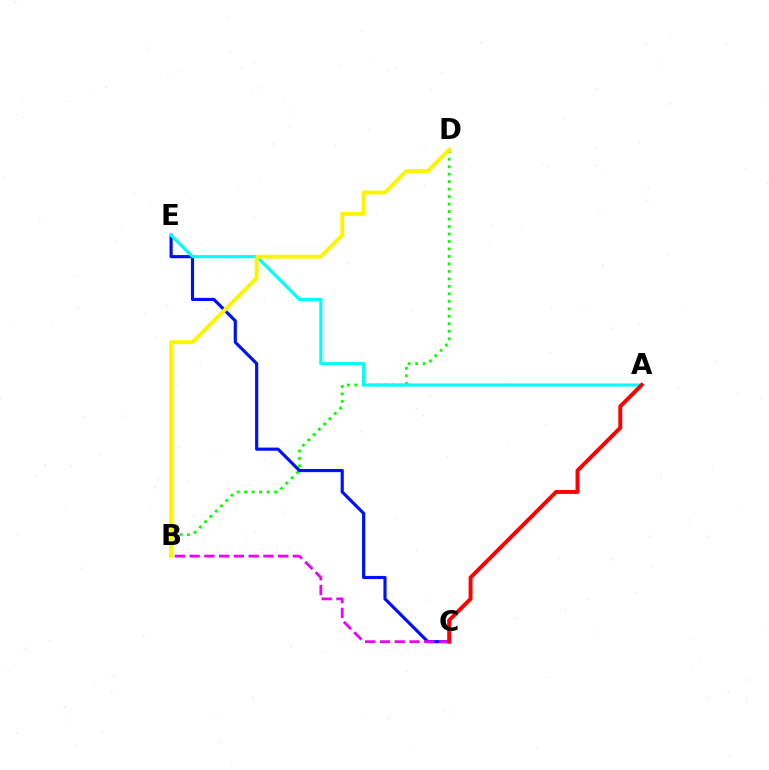{('B', 'D'): [{'color': '#08ff00', 'line_style': 'dotted', 'thickness': 2.03}, {'color': '#fcf500', 'line_style': 'solid', 'thickness': 2.83}], ('C', 'E'): [{'color': '#0010ff', 'line_style': 'solid', 'thickness': 2.27}], ('A', 'E'): [{'color': '#00fff6', 'line_style': 'solid', 'thickness': 2.26}], ('B', 'C'): [{'color': '#ee00ff', 'line_style': 'dashed', 'thickness': 2.0}], ('A', 'C'): [{'color': '#ff0000', 'line_style': 'solid', 'thickness': 2.84}]}